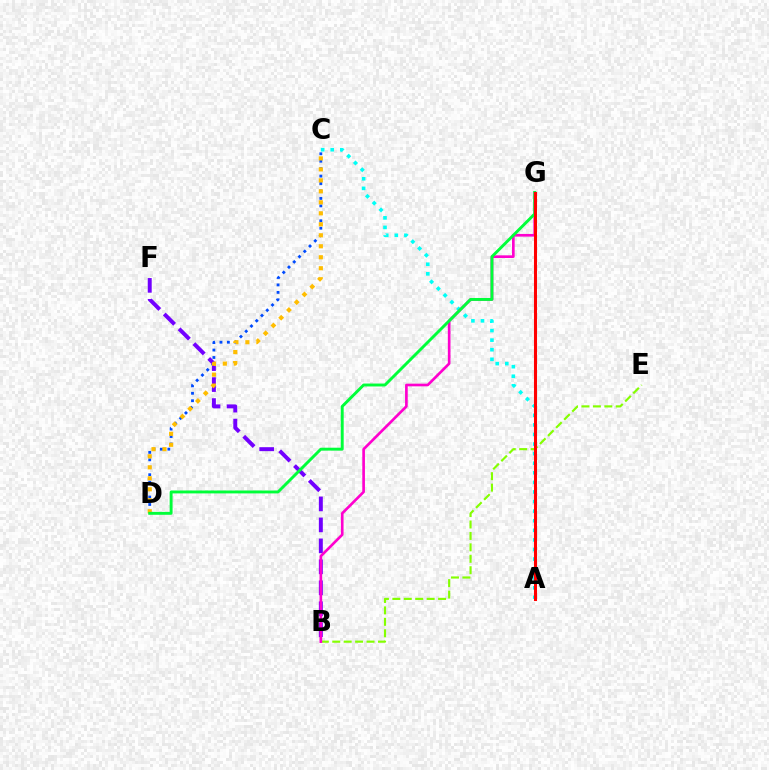{('C', 'D'): [{'color': '#004bff', 'line_style': 'dotted', 'thickness': 2.02}, {'color': '#ffbd00', 'line_style': 'dotted', 'thickness': 2.98}], ('A', 'C'): [{'color': '#00fff6', 'line_style': 'dotted', 'thickness': 2.6}], ('B', 'E'): [{'color': '#84ff00', 'line_style': 'dashed', 'thickness': 1.55}], ('B', 'F'): [{'color': '#7200ff', 'line_style': 'dashed', 'thickness': 2.85}], ('B', 'G'): [{'color': '#ff00cf', 'line_style': 'solid', 'thickness': 1.92}], ('D', 'G'): [{'color': '#00ff39', 'line_style': 'solid', 'thickness': 2.1}], ('A', 'G'): [{'color': '#ff0000', 'line_style': 'solid', 'thickness': 2.2}]}